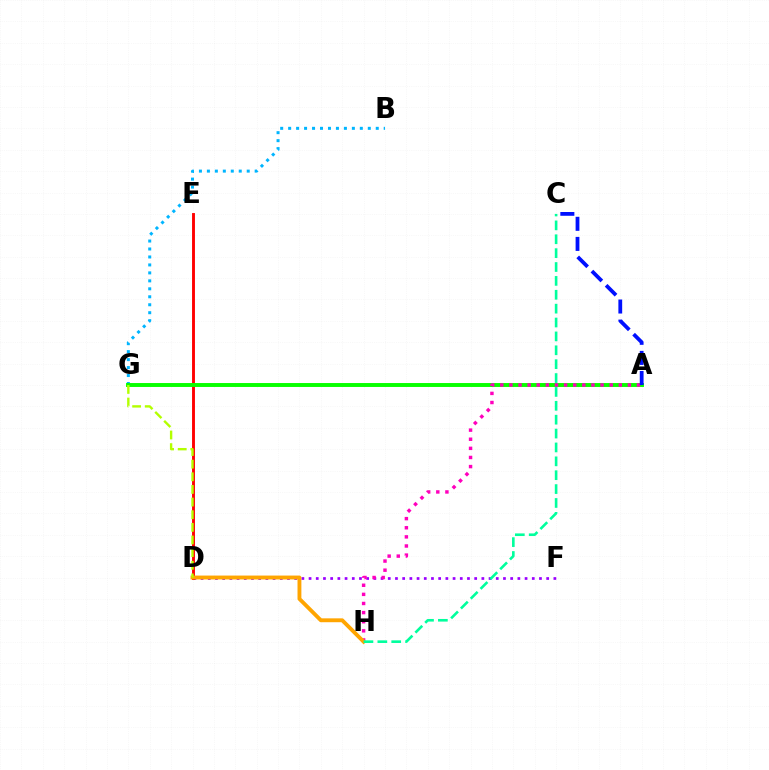{('D', 'F'): [{'color': '#9b00ff', 'line_style': 'dotted', 'thickness': 1.96}], ('B', 'G'): [{'color': '#00b5ff', 'line_style': 'dotted', 'thickness': 2.16}], ('D', 'E'): [{'color': '#ff0000', 'line_style': 'solid', 'thickness': 2.08}], ('A', 'G'): [{'color': '#08ff00', 'line_style': 'solid', 'thickness': 2.82}], ('A', 'H'): [{'color': '#ff00bd', 'line_style': 'dotted', 'thickness': 2.48}], ('D', 'H'): [{'color': '#ffa500', 'line_style': 'solid', 'thickness': 2.79}], ('A', 'C'): [{'color': '#0010ff', 'line_style': 'dashed', 'thickness': 2.73}], ('C', 'H'): [{'color': '#00ff9d', 'line_style': 'dashed', 'thickness': 1.89}], ('D', 'G'): [{'color': '#b3ff00', 'line_style': 'dashed', 'thickness': 1.72}]}